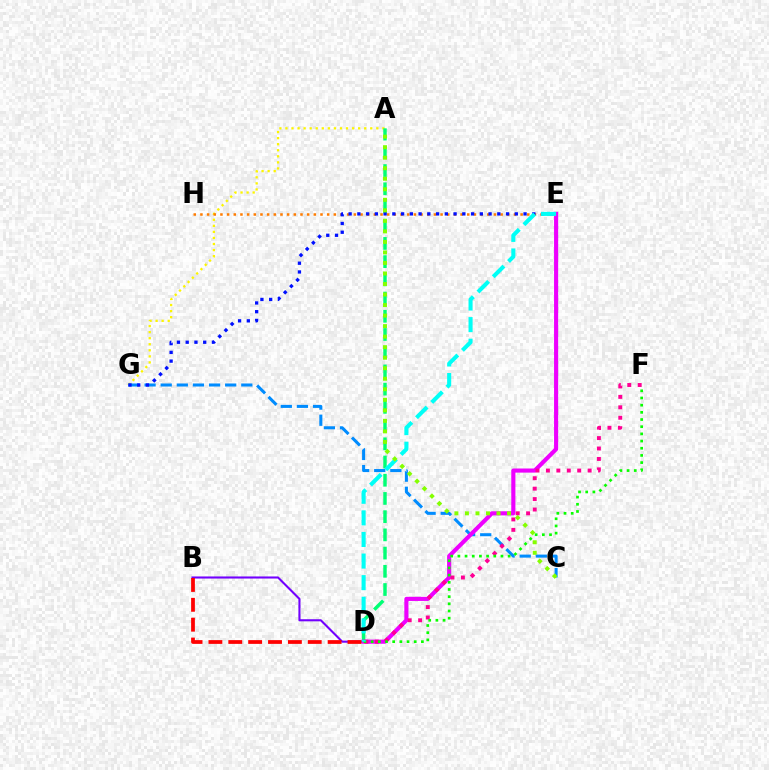{('B', 'D'): [{'color': '#7200ff', 'line_style': 'solid', 'thickness': 1.51}, {'color': '#ff0000', 'line_style': 'dashed', 'thickness': 2.7}], ('A', 'G'): [{'color': '#fcf500', 'line_style': 'dotted', 'thickness': 1.65}], ('C', 'G'): [{'color': '#008cff', 'line_style': 'dashed', 'thickness': 2.19}], ('E', 'H'): [{'color': '#ff7c00', 'line_style': 'dotted', 'thickness': 1.81}], ('A', 'D'): [{'color': '#00ff74', 'line_style': 'dashed', 'thickness': 2.47}], ('D', 'E'): [{'color': '#ee00ff', 'line_style': 'solid', 'thickness': 2.97}, {'color': '#00fff6', 'line_style': 'dashed', 'thickness': 2.93}], ('D', 'F'): [{'color': '#ff0094', 'line_style': 'dotted', 'thickness': 2.83}, {'color': '#08ff00', 'line_style': 'dotted', 'thickness': 1.95}], ('E', 'G'): [{'color': '#0010ff', 'line_style': 'dotted', 'thickness': 2.38}], ('A', 'C'): [{'color': '#84ff00', 'line_style': 'dotted', 'thickness': 2.86}]}